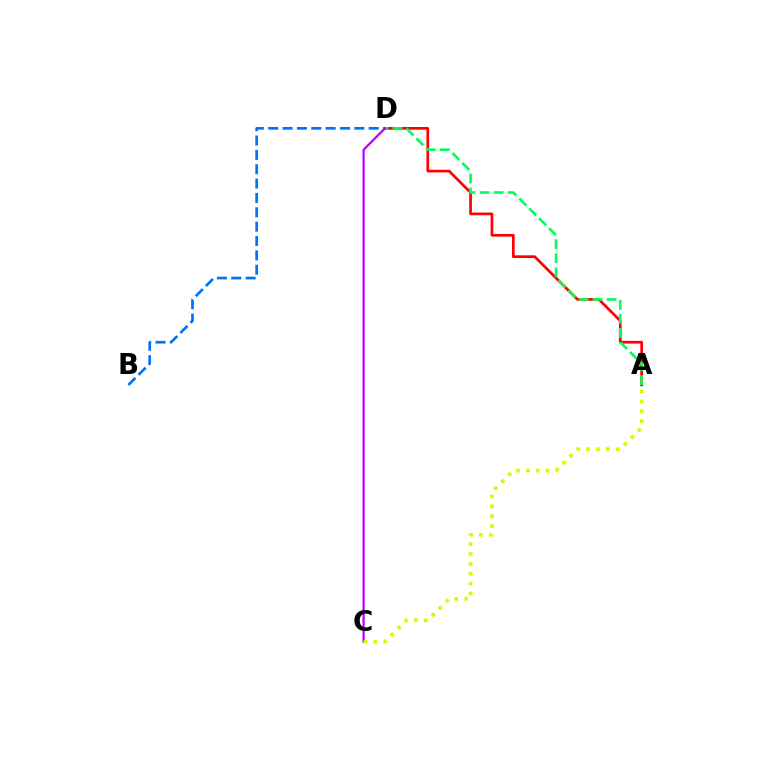{('B', 'D'): [{'color': '#0074ff', 'line_style': 'dashed', 'thickness': 1.95}], ('A', 'D'): [{'color': '#ff0000', 'line_style': 'solid', 'thickness': 1.95}, {'color': '#00ff5c', 'line_style': 'dashed', 'thickness': 1.91}], ('C', 'D'): [{'color': '#b900ff', 'line_style': 'solid', 'thickness': 1.6}], ('A', 'C'): [{'color': '#d1ff00', 'line_style': 'dotted', 'thickness': 2.68}]}